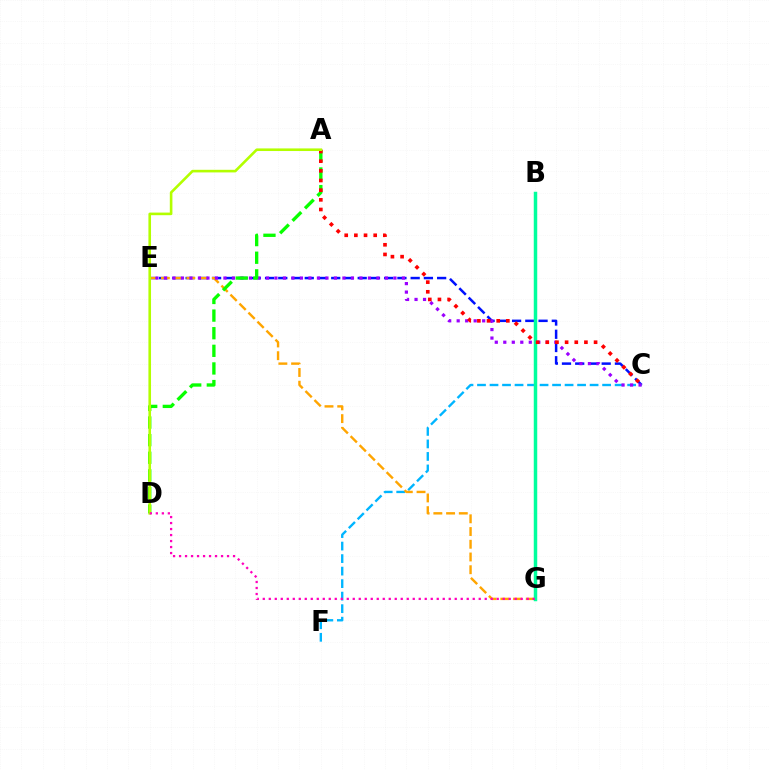{('C', 'E'): [{'color': '#0010ff', 'line_style': 'dashed', 'thickness': 1.8}, {'color': '#9b00ff', 'line_style': 'dotted', 'thickness': 2.31}], ('C', 'F'): [{'color': '#00b5ff', 'line_style': 'dashed', 'thickness': 1.7}], ('E', 'G'): [{'color': '#ffa500', 'line_style': 'dashed', 'thickness': 1.73}], ('A', 'D'): [{'color': '#08ff00', 'line_style': 'dashed', 'thickness': 2.39}, {'color': '#b3ff00', 'line_style': 'solid', 'thickness': 1.88}], ('B', 'G'): [{'color': '#00ff9d', 'line_style': 'solid', 'thickness': 2.5}], ('A', 'C'): [{'color': '#ff0000', 'line_style': 'dotted', 'thickness': 2.62}], ('D', 'G'): [{'color': '#ff00bd', 'line_style': 'dotted', 'thickness': 1.63}]}